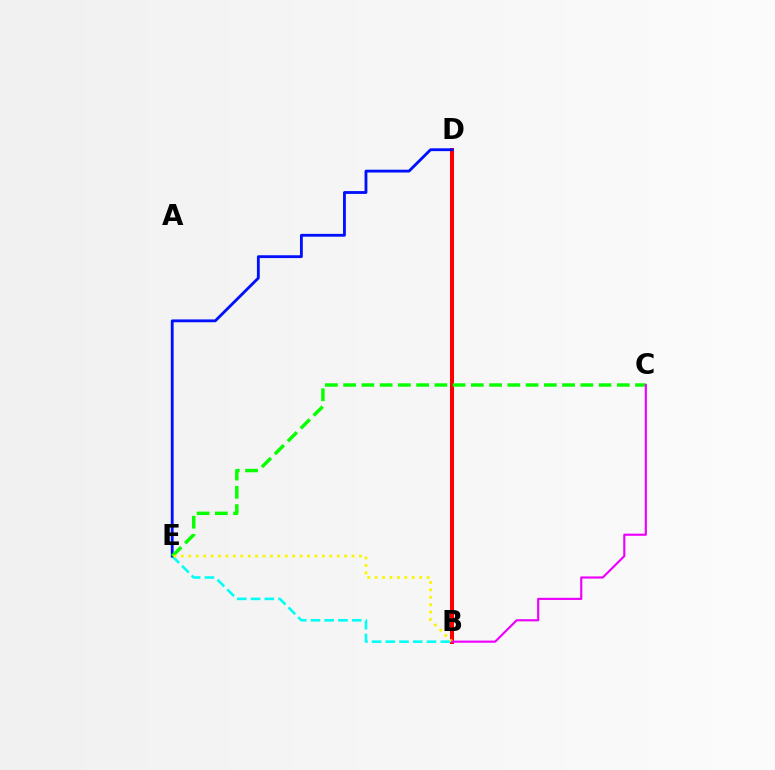{('B', 'D'): [{'color': '#ff0000', 'line_style': 'solid', 'thickness': 2.89}], ('B', 'E'): [{'color': '#00fff6', 'line_style': 'dashed', 'thickness': 1.87}, {'color': '#fcf500', 'line_style': 'dotted', 'thickness': 2.02}], ('D', 'E'): [{'color': '#0010ff', 'line_style': 'solid', 'thickness': 2.04}], ('C', 'E'): [{'color': '#08ff00', 'line_style': 'dashed', 'thickness': 2.48}], ('B', 'C'): [{'color': '#ee00ff', 'line_style': 'solid', 'thickness': 1.55}]}